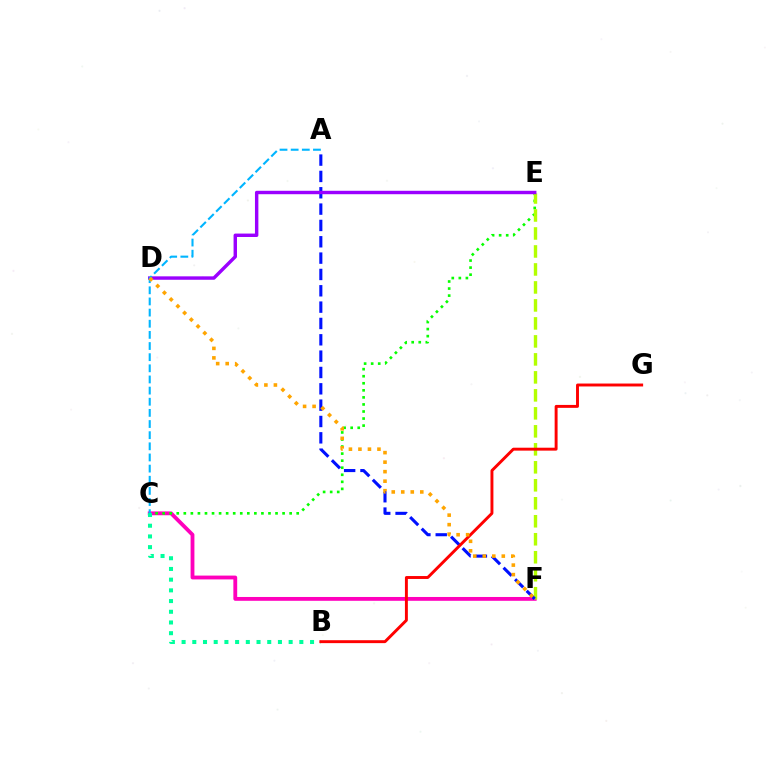{('C', 'F'): [{'color': '#ff00bd', 'line_style': 'solid', 'thickness': 2.75}], ('C', 'E'): [{'color': '#08ff00', 'line_style': 'dotted', 'thickness': 1.92}], ('E', 'F'): [{'color': '#b3ff00', 'line_style': 'dashed', 'thickness': 2.44}], ('B', 'C'): [{'color': '#00ff9d', 'line_style': 'dotted', 'thickness': 2.91}], ('A', 'F'): [{'color': '#0010ff', 'line_style': 'dashed', 'thickness': 2.22}], ('D', 'E'): [{'color': '#9b00ff', 'line_style': 'solid', 'thickness': 2.46}], ('A', 'C'): [{'color': '#00b5ff', 'line_style': 'dashed', 'thickness': 1.51}], ('B', 'G'): [{'color': '#ff0000', 'line_style': 'solid', 'thickness': 2.1}], ('D', 'F'): [{'color': '#ffa500', 'line_style': 'dotted', 'thickness': 2.58}]}